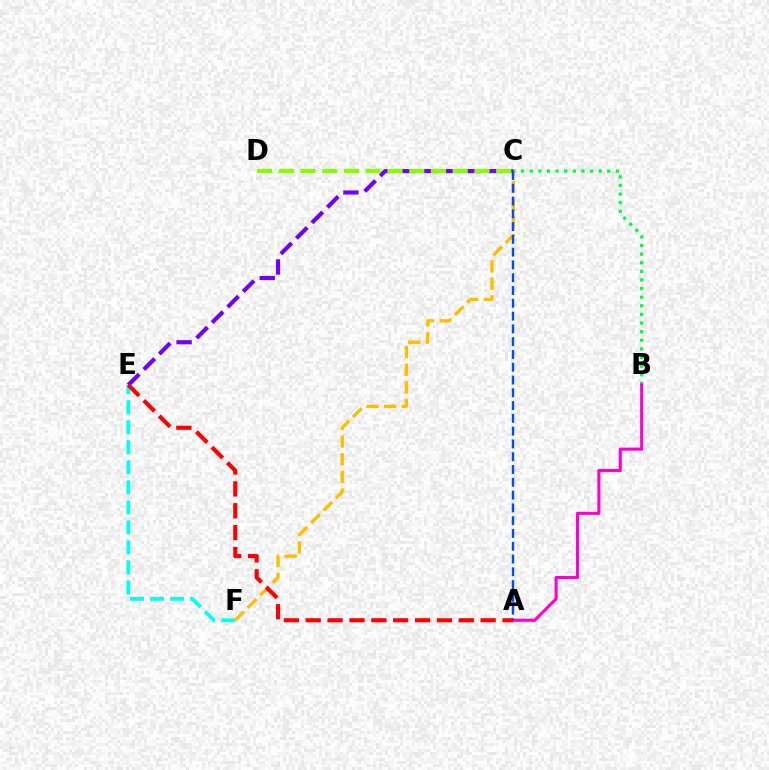{('B', 'C'): [{'color': '#00ff39', 'line_style': 'dotted', 'thickness': 2.34}], ('C', 'E'): [{'color': '#7200ff', 'line_style': 'dashed', 'thickness': 2.98}], ('E', 'F'): [{'color': '#00fff6', 'line_style': 'dashed', 'thickness': 2.72}], ('A', 'B'): [{'color': '#ff00cf', 'line_style': 'solid', 'thickness': 2.22}], ('C', 'F'): [{'color': '#ffbd00', 'line_style': 'dashed', 'thickness': 2.4}], ('A', 'C'): [{'color': '#004bff', 'line_style': 'dashed', 'thickness': 1.74}], ('C', 'D'): [{'color': '#84ff00', 'line_style': 'dashed', 'thickness': 2.95}], ('A', 'E'): [{'color': '#ff0000', 'line_style': 'dashed', 'thickness': 2.97}]}